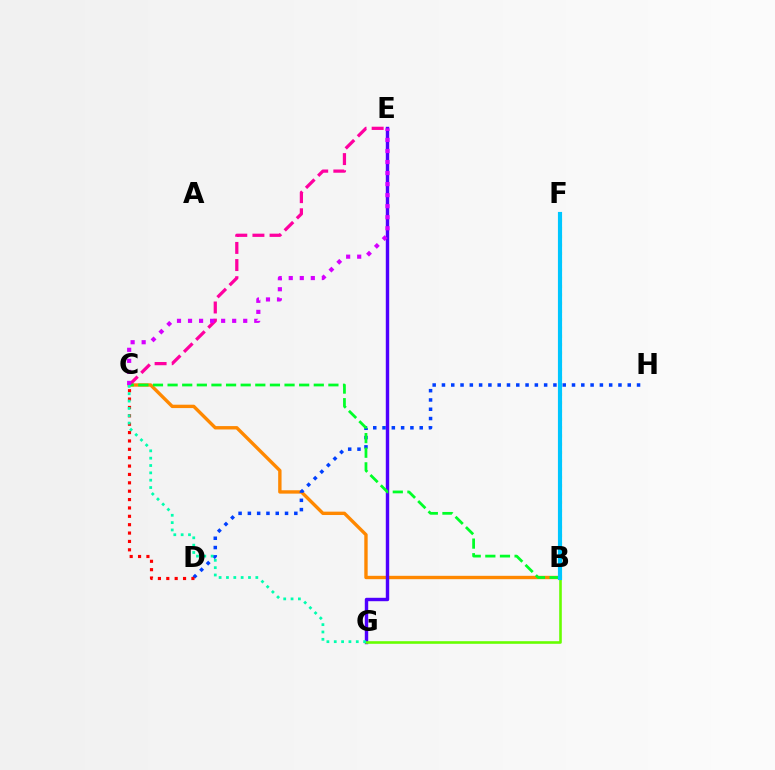{('B', 'C'): [{'color': '#ff8800', 'line_style': 'solid', 'thickness': 2.43}, {'color': '#00ff27', 'line_style': 'dashed', 'thickness': 1.99}], ('D', 'H'): [{'color': '#003fff', 'line_style': 'dotted', 'thickness': 2.52}], ('C', 'E'): [{'color': '#ff00a0', 'line_style': 'dashed', 'thickness': 2.33}, {'color': '#d600ff', 'line_style': 'dotted', 'thickness': 3.0}], ('B', 'F'): [{'color': '#eeff00', 'line_style': 'dotted', 'thickness': 2.25}, {'color': '#00c7ff', 'line_style': 'solid', 'thickness': 2.98}], ('E', 'G'): [{'color': '#4f00ff', 'line_style': 'solid', 'thickness': 2.46}], ('B', 'G'): [{'color': '#66ff00', 'line_style': 'solid', 'thickness': 1.88}], ('C', 'D'): [{'color': '#ff0000', 'line_style': 'dotted', 'thickness': 2.28}], ('C', 'G'): [{'color': '#00ffaf', 'line_style': 'dotted', 'thickness': 1.99}]}